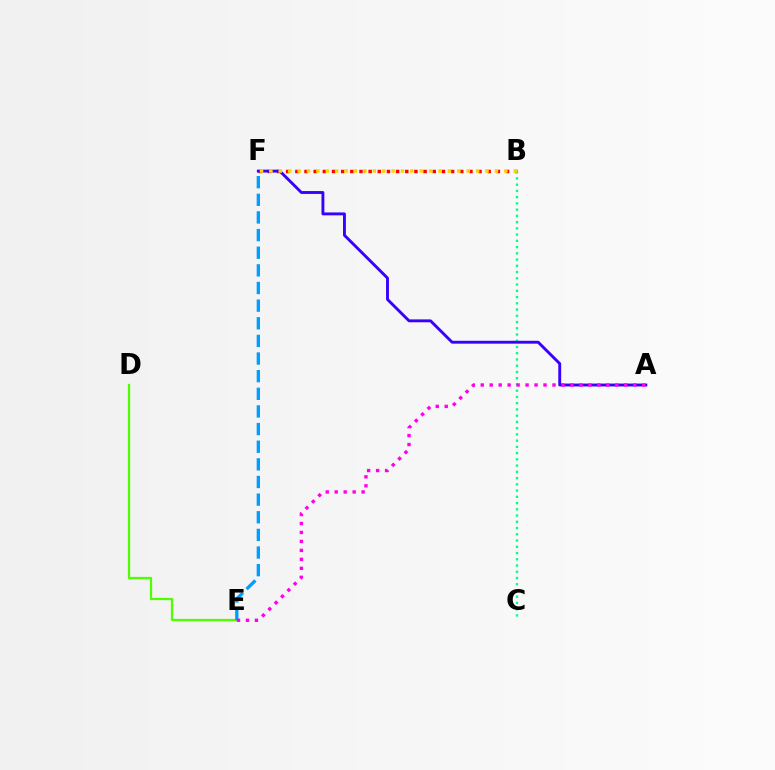{('D', 'E'): [{'color': '#4fff00', 'line_style': 'solid', 'thickness': 1.62}], ('B', 'F'): [{'color': '#ff0000', 'line_style': 'dotted', 'thickness': 2.49}, {'color': '#ffd500', 'line_style': 'dotted', 'thickness': 2.55}], ('B', 'C'): [{'color': '#00ff86', 'line_style': 'dotted', 'thickness': 1.7}], ('A', 'F'): [{'color': '#3700ff', 'line_style': 'solid', 'thickness': 2.08}], ('E', 'F'): [{'color': '#009eff', 'line_style': 'dashed', 'thickness': 2.4}], ('A', 'E'): [{'color': '#ff00ed', 'line_style': 'dotted', 'thickness': 2.44}]}